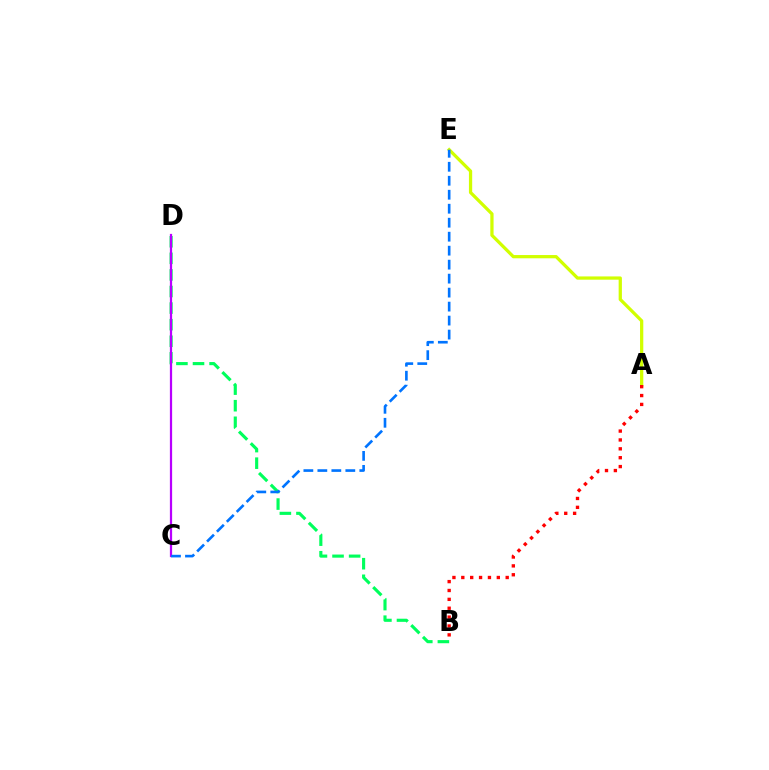{('B', 'D'): [{'color': '#00ff5c', 'line_style': 'dashed', 'thickness': 2.25}], ('A', 'E'): [{'color': '#d1ff00', 'line_style': 'solid', 'thickness': 2.35}], ('C', 'D'): [{'color': '#b900ff', 'line_style': 'solid', 'thickness': 1.61}], ('C', 'E'): [{'color': '#0074ff', 'line_style': 'dashed', 'thickness': 1.9}], ('A', 'B'): [{'color': '#ff0000', 'line_style': 'dotted', 'thickness': 2.41}]}